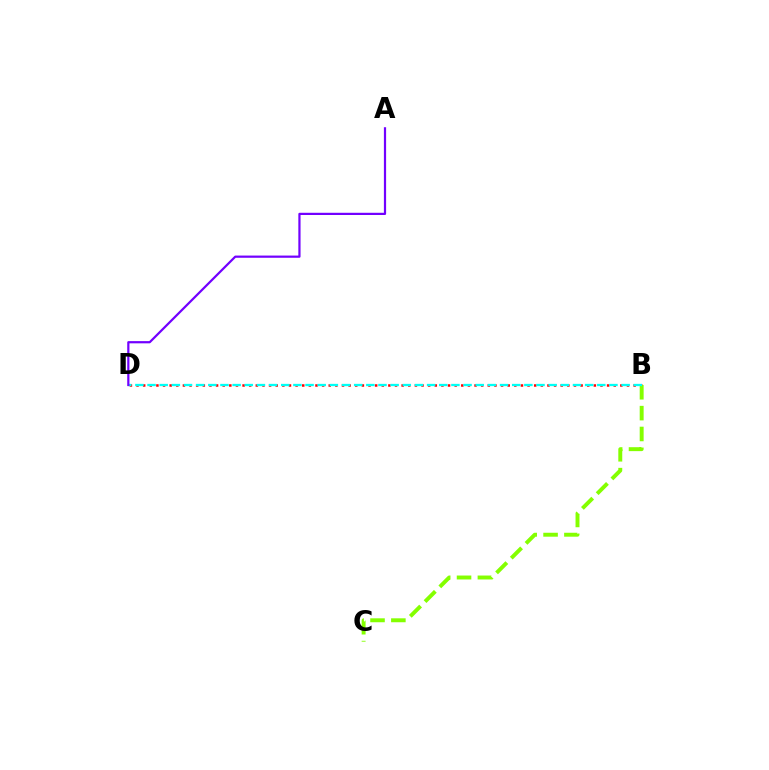{('B', 'D'): [{'color': '#ff0000', 'line_style': 'dotted', 'thickness': 1.8}, {'color': '#00fff6', 'line_style': 'dashed', 'thickness': 1.65}], ('B', 'C'): [{'color': '#84ff00', 'line_style': 'dashed', 'thickness': 2.83}], ('A', 'D'): [{'color': '#7200ff', 'line_style': 'solid', 'thickness': 1.59}]}